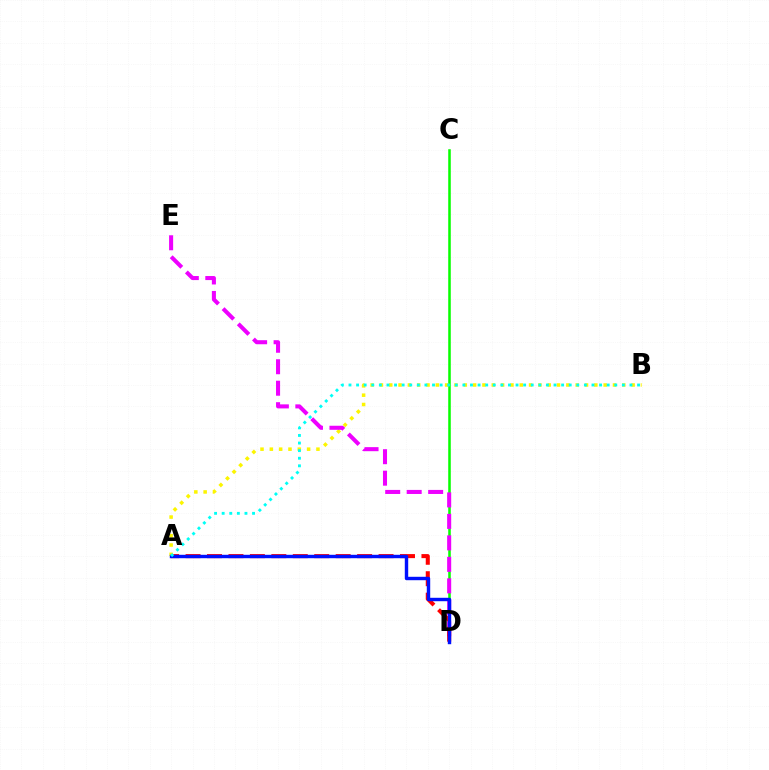{('C', 'D'): [{'color': '#08ff00', 'line_style': 'solid', 'thickness': 1.84}], ('A', 'B'): [{'color': '#fcf500', 'line_style': 'dotted', 'thickness': 2.53}, {'color': '#00fff6', 'line_style': 'dotted', 'thickness': 2.06}], ('D', 'E'): [{'color': '#ee00ff', 'line_style': 'dashed', 'thickness': 2.92}], ('A', 'D'): [{'color': '#ff0000', 'line_style': 'dashed', 'thickness': 2.91}, {'color': '#0010ff', 'line_style': 'solid', 'thickness': 2.46}]}